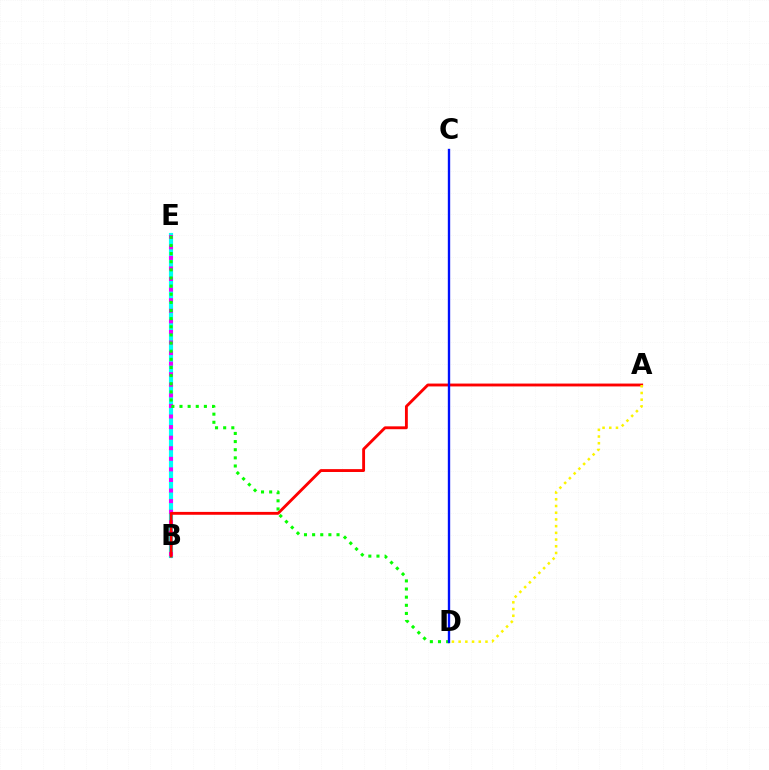{('B', 'E'): [{'color': '#00fff6', 'line_style': 'solid', 'thickness': 2.99}, {'color': '#ee00ff', 'line_style': 'dotted', 'thickness': 2.87}], ('A', 'B'): [{'color': '#ff0000', 'line_style': 'solid', 'thickness': 2.06}], ('D', 'E'): [{'color': '#08ff00', 'line_style': 'dotted', 'thickness': 2.21}], ('C', 'D'): [{'color': '#0010ff', 'line_style': 'solid', 'thickness': 1.7}], ('A', 'D'): [{'color': '#fcf500', 'line_style': 'dotted', 'thickness': 1.82}]}